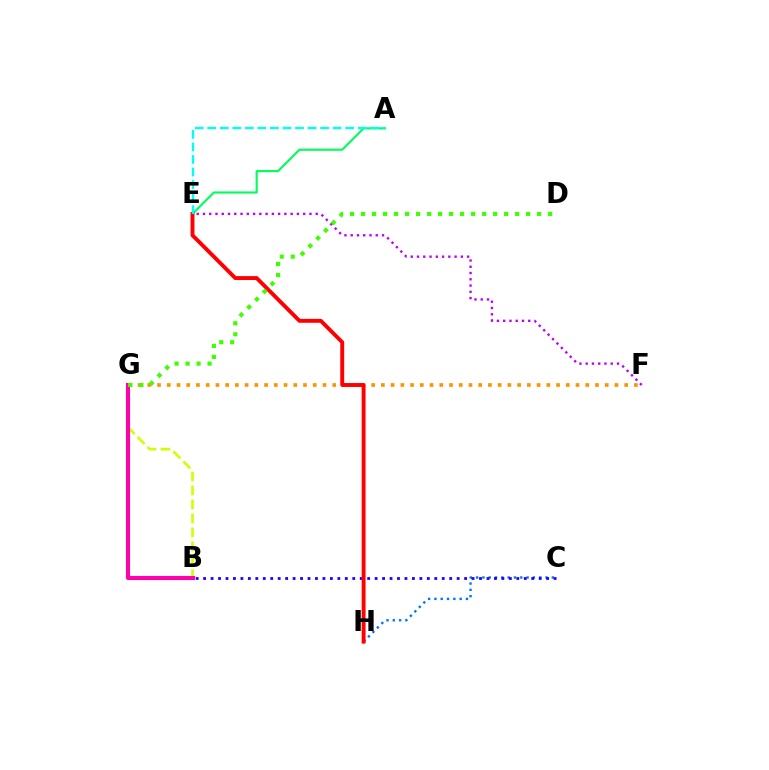{('B', 'G'): [{'color': '#d1ff00', 'line_style': 'dashed', 'thickness': 1.9}, {'color': '#ff00ac', 'line_style': 'solid', 'thickness': 2.94}], ('A', 'E'): [{'color': '#00ff5c', 'line_style': 'solid', 'thickness': 1.54}, {'color': '#00fff6', 'line_style': 'dashed', 'thickness': 1.7}], ('C', 'H'): [{'color': '#0074ff', 'line_style': 'dotted', 'thickness': 1.71}], ('E', 'F'): [{'color': '#b900ff', 'line_style': 'dotted', 'thickness': 1.7}], ('B', 'C'): [{'color': '#2500ff', 'line_style': 'dotted', 'thickness': 2.03}], ('F', 'G'): [{'color': '#ff9400', 'line_style': 'dotted', 'thickness': 2.64}], ('E', 'H'): [{'color': '#ff0000', 'line_style': 'solid', 'thickness': 2.81}], ('D', 'G'): [{'color': '#3dff00', 'line_style': 'dotted', 'thickness': 2.99}]}